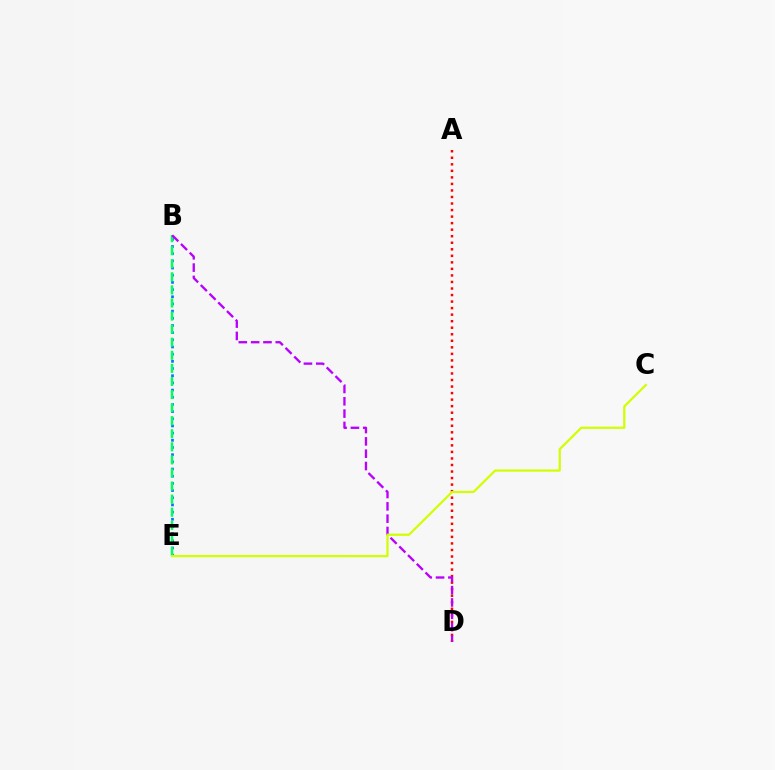{('B', 'E'): [{'color': '#0074ff', 'line_style': 'dotted', 'thickness': 1.95}, {'color': '#00ff5c', 'line_style': 'dashed', 'thickness': 1.78}], ('A', 'D'): [{'color': '#ff0000', 'line_style': 'dotted', 'thickness': 1.78}], ('B', 'D'): [{'color': '#b900ff', 'line_style': 'dashed', 'thickness': 1.67}], ('C', 'E'): [{'color': '#d1ff00', 'line_style': 'solid', 'thickness': 1.61}]}